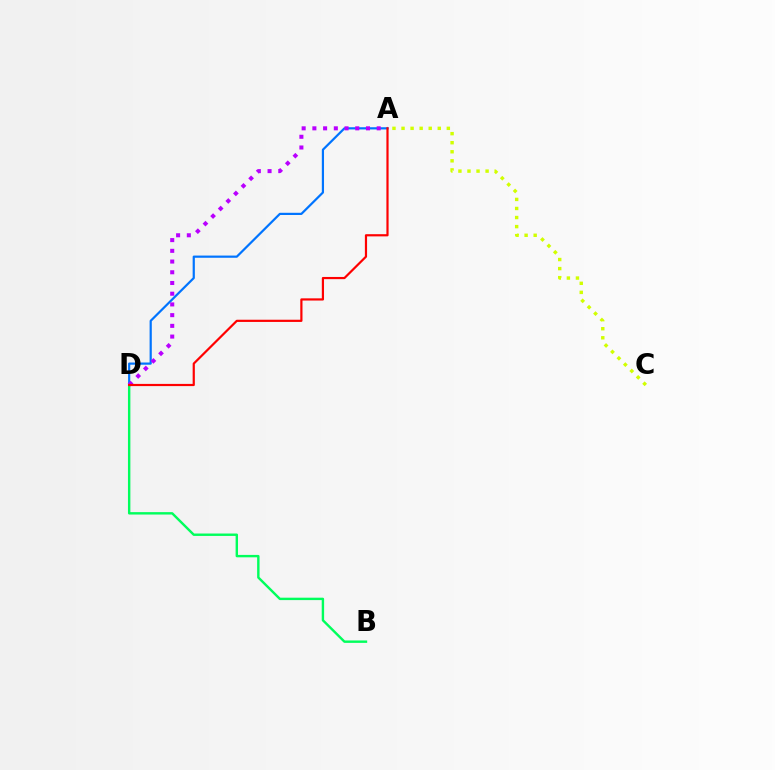{('A', 'C'): [{'color': '#d1ff00', 'line_style': 'dotted', 'thickness': 2.46}], ('A', 'D'): [{'color': '#0074ff', 'line_style': 'solid', 'thickness': 1.58}, {'color': '#b900ff', 'line_style': 'dotted', 'thickness': 2.91}, {'color': '#ff0000', 'line_style': 'solid', 'thickness': 1.58}], ('B', 'D'): [{'color': '#00ff5c', 'line_style': 'solid', 'thickness': 1.74}]}